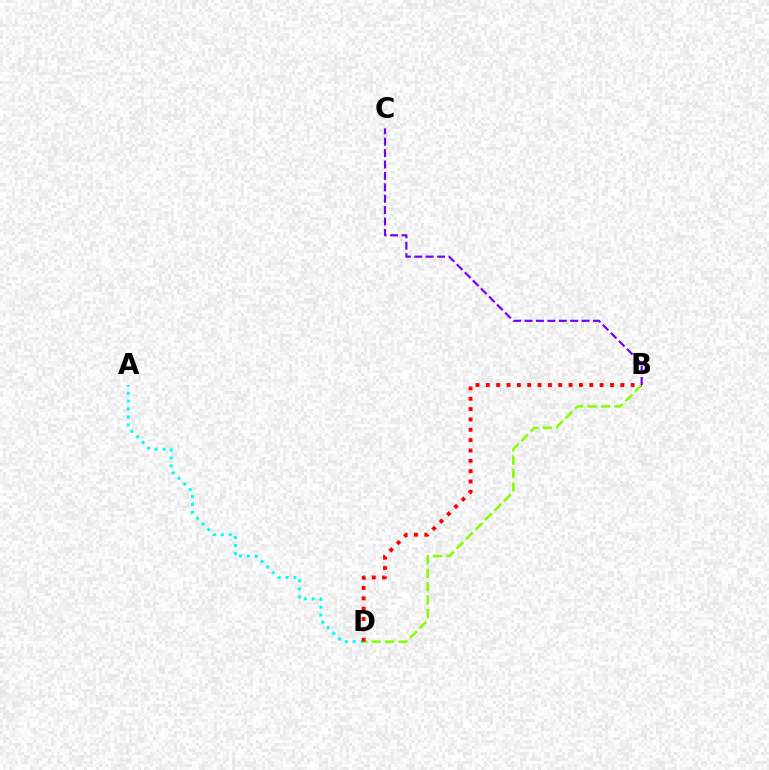{('B', 'D'): [{'color': '#84ff00', 'line_style': 'dashed', 'thickness': 1.82}, {'color': '#ff0000', 'line_style': 'dotted', 'thickness': 2.81}], ('B', 'C'): [{'color': '#7200ff', 'line_style': 'dashed', 'thickness': 1.55}], ('A', 'D'): [{'color': '#00fff6', 'line_style': 'dotted', 'thickness': 2.15}]}